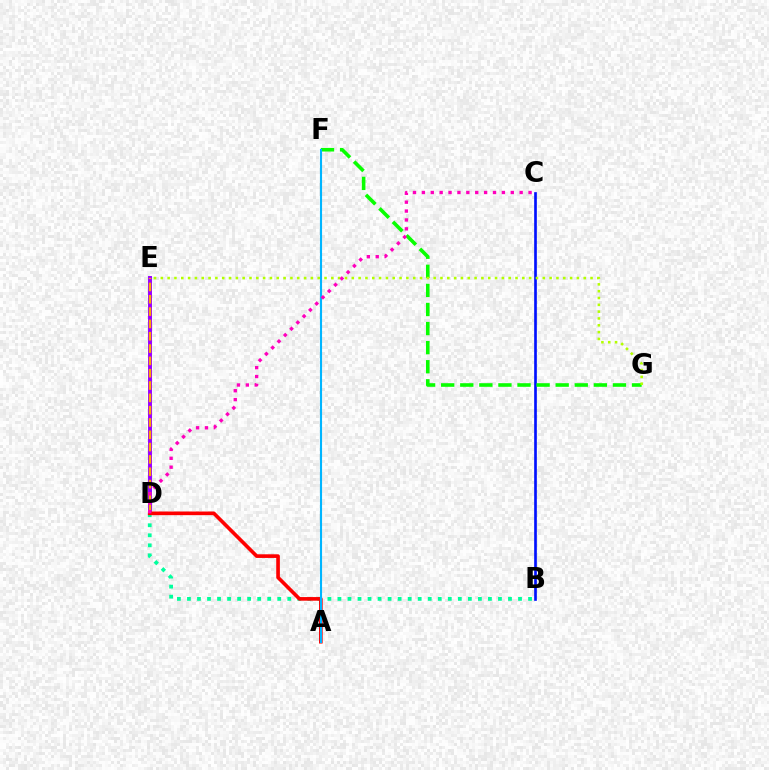{('D', 'E'): [{'color': '#9b00ff', 'line_style': 'solid', 'thickness': 2.84}, {'color': '#ffa500', 'line_style': 'dashed', 'thickness': 1.67}], ('B', 'D'): [{'color': '#00ff9d', 'line_style': 'dotted', 'thickness': 2.73}], ('B', 'C'): [{'color': '#0010ff', 'line_style': 'solid', 'thickness': 1.92}], ('A', 'D'): [{'color': '#ff0000', 'line_style': 'solid', 'thickness': 2.62}], ('F', 'G'): [{'color': '#08ff00', 'line_style': 'dashed', 'thickness': 2.59}], ('E', 'G'): [{'color': '#b3ff00', 'line_style': 'dotted', 'thickness': 1.85}], ('A', 'F'): [{'color': '#00b5ff', 'line_style': 'solid', 'thickness': 1.52}], ('C', 'D'): [{'color': '#ff00bd', 'line_style': 'dotted', 'thickness': 2.42}]}